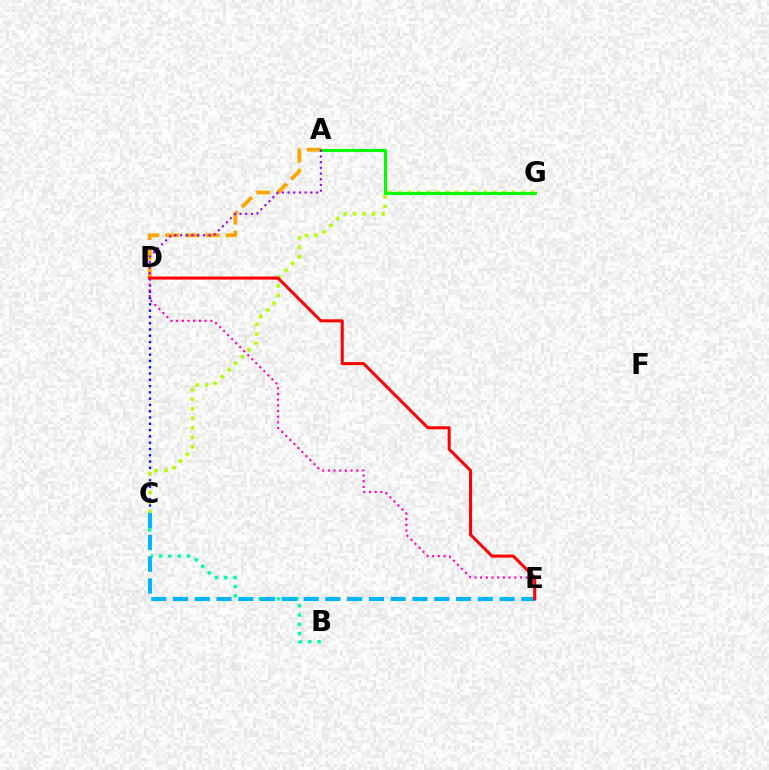{('B', 'C'): [{'color': '#00ff9d', 'line_style': 'dotted', 'thickness': 2.52}], ('C', 'D'): [{'color': '#0010ff', 'line_style': 'dotted', 'thickness': 1.71}], ('A', 'D'): [{'color': '#ffa500', 'line_style': 'dashed', 'thickness': 2.74}, {'color': '#9b00ff', 'line_style': 'dotted', 'thickness': 1.55}], ('D', 'E'): [{'color': '#ff00bd', 'line_style': 'dotted', 'thickness': 1.54}, {'color': '#ff0000', 'line_style': 'solid', 'thickness': 2.19}], ('C', 'G'): [{'color': '#b3ff00', 'line_style': 'dotted', 'thickness': 2.58}], ('C', 'E'): [{'color': '#00b5ff', 'line_style': 'dashed', 'thickness': 2.96}], ('A', 'G'): [{'color': '#08ff00', 'line_style': 'solid', 'thickness': 2.24}]}